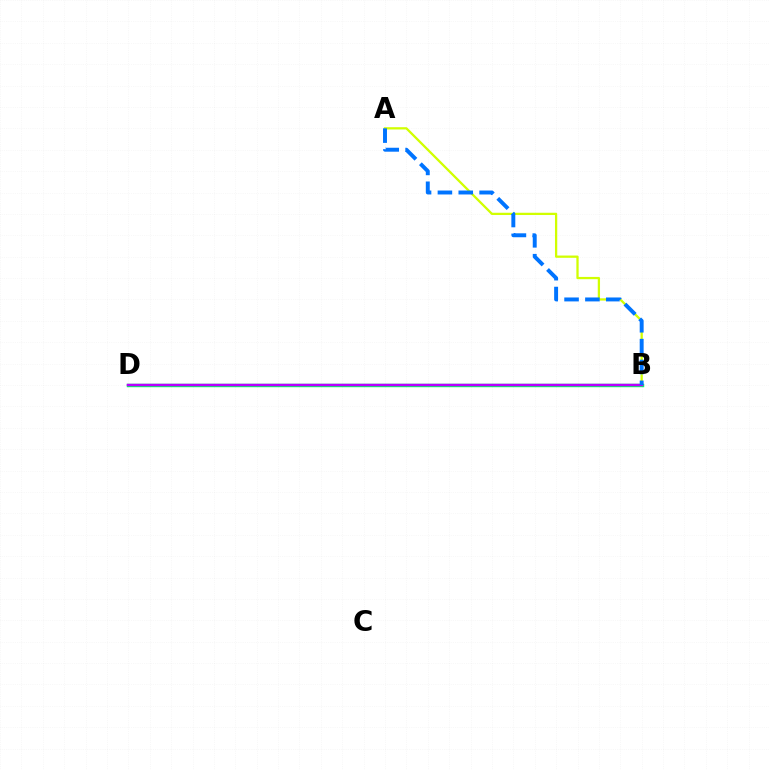{('A', 'B'): [{'color': '#d1ff00', 'line_style': 'solid', 'thickness': 1.64}, {'color': '#0074ff', 'line_style': 'dashed', 'thickness': 2.83}], ('B', 'D'): [{'color': '#ff0000', 'line_style': 'dotted', 'thickness': 2.06}, {'color': '#00ff5c', 'line_style': 'solid', 'thickness': 2.47}, {'color': '#b900ff', 'line_style': 'solid', 'thickness': 1.78}]}